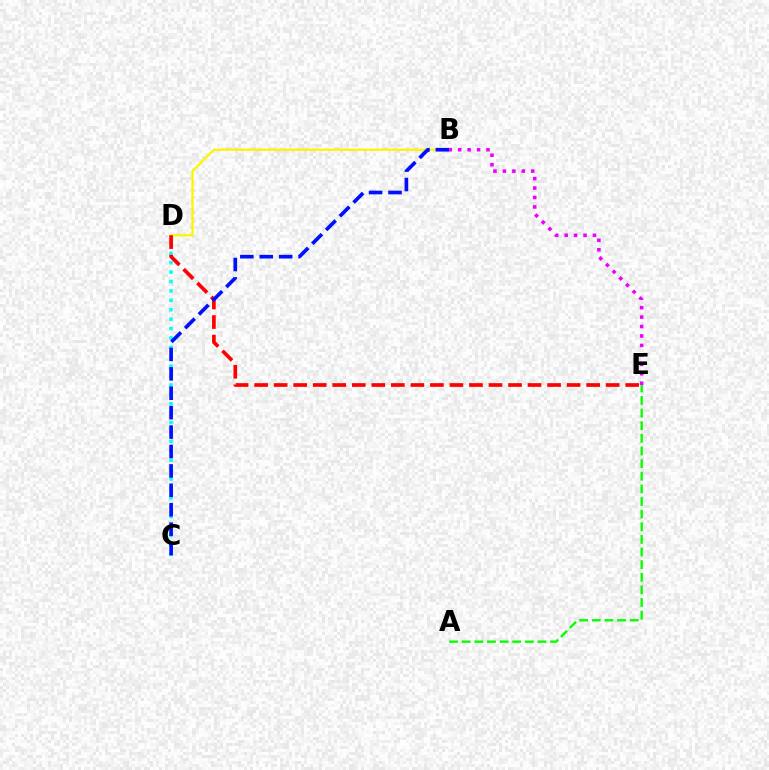{('A', 'E'): [{'color': '#08ff00', 'line_style': 'dashed', 'thickness': 1.72}], ('C', 'D'): [{'color': '#00fff6', 'line_style': 'dotted', 'thickness': 2.55}], ('B', 'D'): [{'color': '#fcf500', 'line_style': 'solid', 'thickness': 1.64}], ('D', 'E'): [{'color': '#ff0000', 'line_style': 'dashed', 'thickness': 2.65}], ('B', 'C'): [{'color': '#0010ff', 'line_style': 'dashed', 'thickness': 2.64}], ('B', 'E'): [{'color': '#ee00ff', 'line_style': 'dotted', 'thickness': 2.57}]}